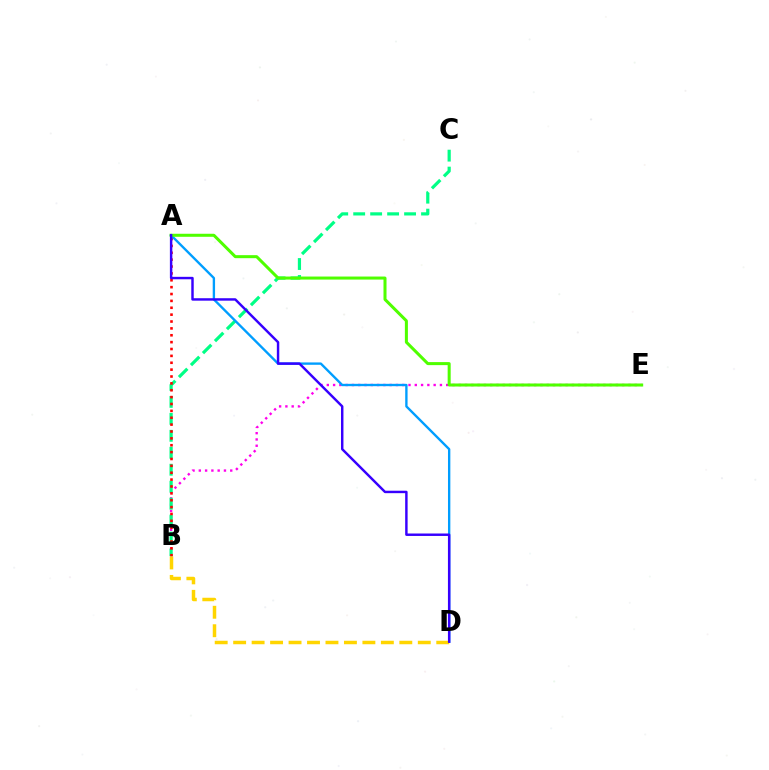{('B', 'E'): [{'color': '#ff00ed', 'line_style': 'dotted', 'thickness': 1.71}], ('B', 'C'): [{'color': '#00ff86', 'line_style': 'dashed', 'thickness': 2.3}], ('A', 'B'): [{'color': '#ff0000', 'line_style': 'dotted', 'thickness': 1.87}], ('A', 'D'): [{'color': '#009eff', 'line_style': 'solid', 'thickness': 1.7}, {'color': '#3700ff', 'line_style': 'solid', 'thickness': 1.76}], ('A', 'E'): [{'color': '#4fff00', 'line_style': 'solid', 'thickness': 2.18}], ('B', 'D'): [{'color': '#ffd500', 'line_style': 'dashed', 'thickness': 2.51}]}